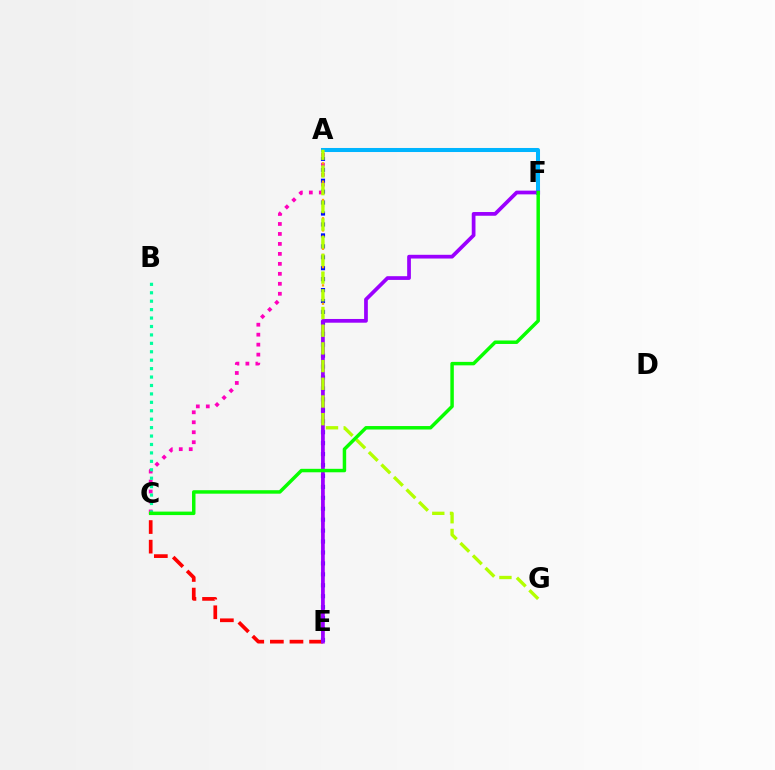{('C', 'E'): [{'color': '#ff0000', 'line_style': 'dashed', 'thickness': 2.66}], ('A', 'E'): [{'color': '#0010ff', 'line_style': 'dotted', 'thickness': 2.97}, {'color': '#ffa500', 'line_style': 'dotted', 'thickness': 1.66}], ('A', 'C'): [{'color': '#ff00bd', 'line_style': 'dotted', 'thickness': 2.71}], ('A', 'F'): [{'color': '#00b5ff', 'line_style': 'solid', 'thickness': 2.91}], ('E', 'F'): [{'color': '#9b00ff', 'line_style': 'solid', 'thickness': 2.68}], ('B', 'C'): [{'color': '#00ff9d', 'line_style': 'dotted', 'thickness': 2.29}], ('A', 'G'): [{'color': '#b3ff00', 'line_style': 'dashed', 'thickness': 2.4}], ('C', 'F'): [{'color': '#08ff00', 'line_style': 'solid', 'thickness': 2.5}]}